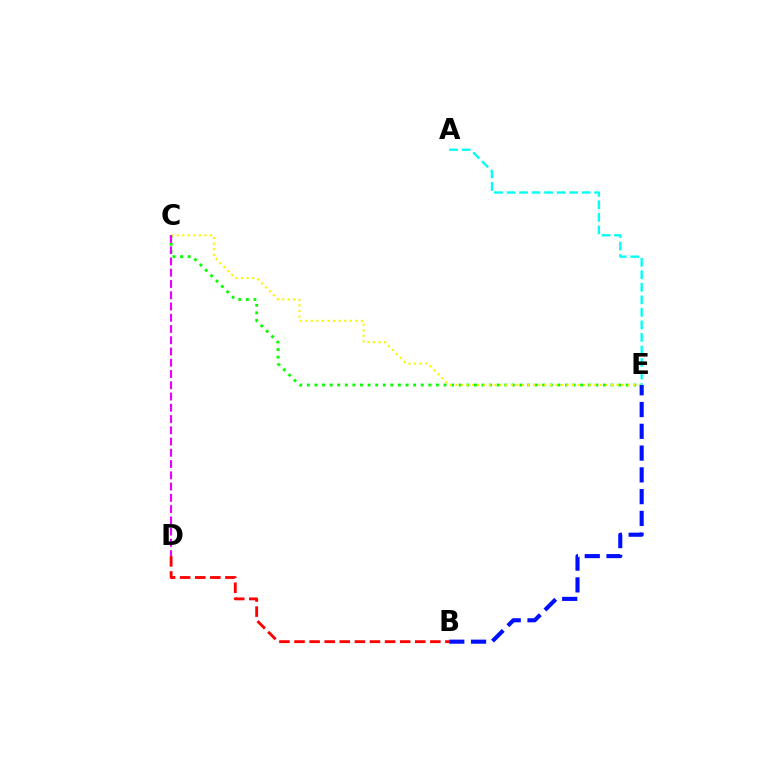{('C', 'E'): [{'color': '#08ff00', 'line_style': 'dotted', 'thickness': 2.06}, {'color': '#fcf500', 'line_style': 'dotted', 'thickness': 1.51}], ('A', 'E'): [{'color': '#00fff6', 'line_style': 'dashed', 'thickness': 1.7}], ('B', 'D'): [{'color': '#ff0000', 'line_style': 'dashed', 'thickness': 2.05}], ('C', 'D'): [{'color': '#ee00ff', 'line_style': 'dashed', 'thickness': 1.53}], ('B', 'E'): [{'color': '#0010ff', 'line_style': 'dashed', 'thickness': 2.96}]}